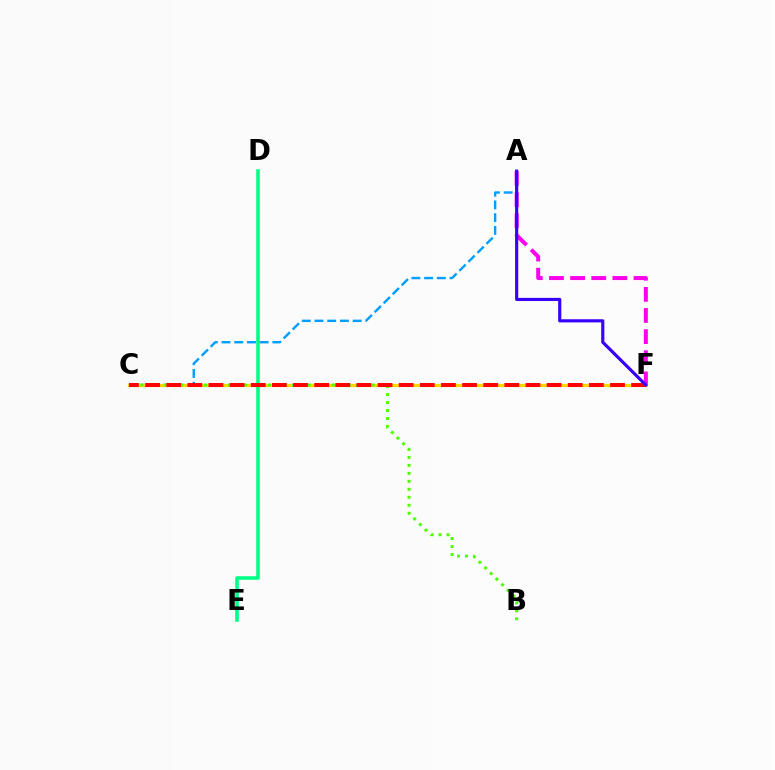{('D', 'E'): [{'color': '#00ff86', 'line_style': 'solid', 'thickness': 2.57}], ('A', 'C'): [{'color': '#009eff', 'line_style': 'dashed', 'thickness': 1.73}], ('A', 'F'): [{'color': '#ff00ed', 'line_style': 'dashed', 'thickness': 2.87}, {'color': '#3700ff', 'line_style': 'solid', 'thickness': 2.27}], ('C', 'F'): [{'color': '#ffd500', 'line_style': 'solid', 'thickness': 2.3}, {'color': '#ff0000', 'line_style': 'dashed', 'thickness': 2.87}], ('B', 'C'): [{'color': '#4fff00', 'line_style': 'dotted', 'thickness': 2.17}]}